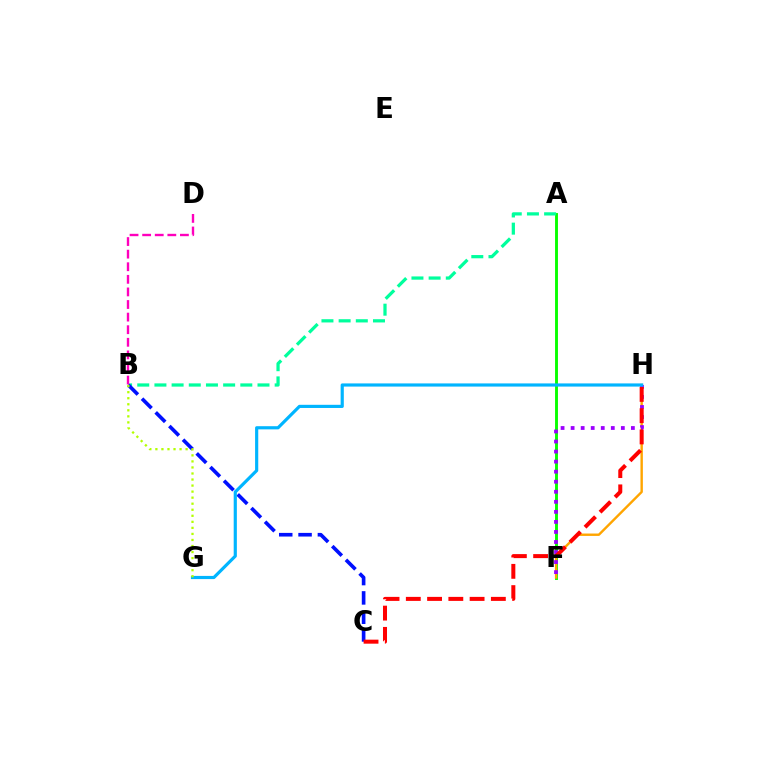{('A', 'F'): [{'color': '#08ff00', 'line_style': 'solid', 'thickness': 2.09}], ('A', 'B'): [{'color': '#00ff9d', 'line_style': 'dashed', 'thickness': 2.33}], ('B', 'C'): [{'color': '#0010ff', 'line_style': 'dashed', 'thickness': 2.63}], ('F', 'H'): [{'color': '#ffa500', 'line_style': 'solid', 'thickness': 1.73}, {'color': '#9b00ff', 'line_style': 'dotted', 'thickness': 2.73}], ('B', 'D'): [{'color': '#ff00bd', 'line_style': 'dashed', 'thickness': 1.71}], ('G', 'H'): [{'color': '#00b5ff', 'line_style': 'solid', 'thickness': 2.28}], ('C', 'H'): [{'color': '#ff0000', 'line_style': 'dashed', 'thickness': 2.89}], ('B', 'G'): [{'color': '#b3ff00', 'line_style': 'dotted', 'thickness': 1.64}]}